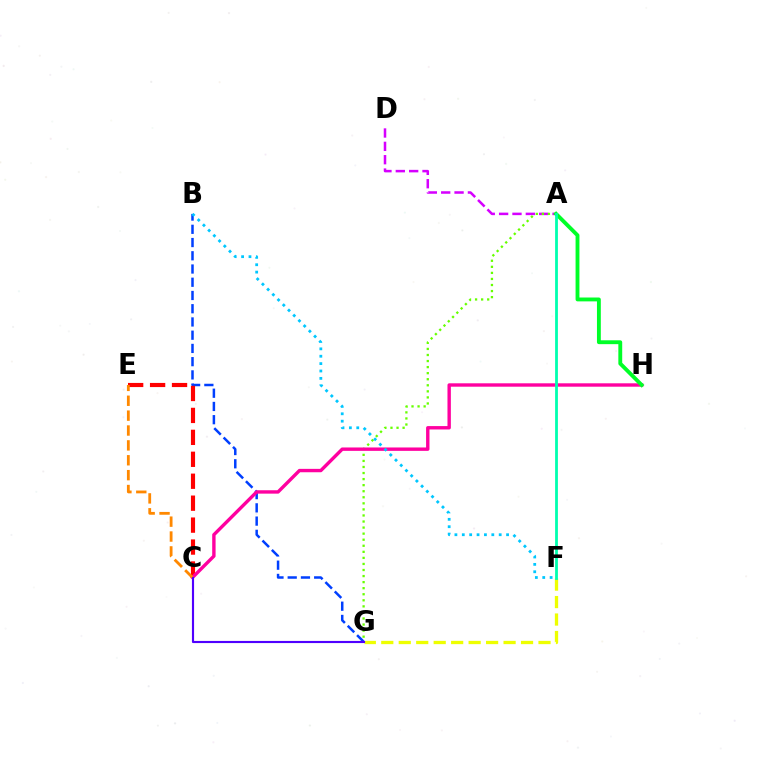{('A', 'D'): [{'color': '#d600ff', 'line_style': 'dashed', 'thickness': 1.81}], ('B', 'G'): [{'color': '#003fff', 'line_style': 'dashed', 'thickness': 1.8}], ('A', 'G'): [{'color': '#66ff00', 'line_style': 'dotted', 'thickness': 1.65}], ('C', 'E'): [{'color': '#ff0000', 'line_style': 'dashed', 'thickness': 2.98}, {'color': '#ff8800', 'line_style': 'dashed', 'thickness': 2.02}], ('C', 'H'): [{'color': '#ff00a0', 'line_style': 'solid', 'thickness': 2.44}], ('A', 'H'): [{'color': '#00ff27', 'line_style': 'solid', 'thickness': 2.78}], ('F', 'G'): [{'color': '#eeff00', 'line_style': 'dashed', 'thickness': 2.37}], ('A', 'F'): [{'color': '#00ffaf', 'line_style': 'solid', 'thickness': 2.02}], ('C', 'G'): [{'color': '#4f00ff', 'line_style': 'solid', 'thickness': 1.54}], ('B', 'F'): [{'color': '#00c7ff', 'line_style': 'dotted', 'thickness': 2.01}]}